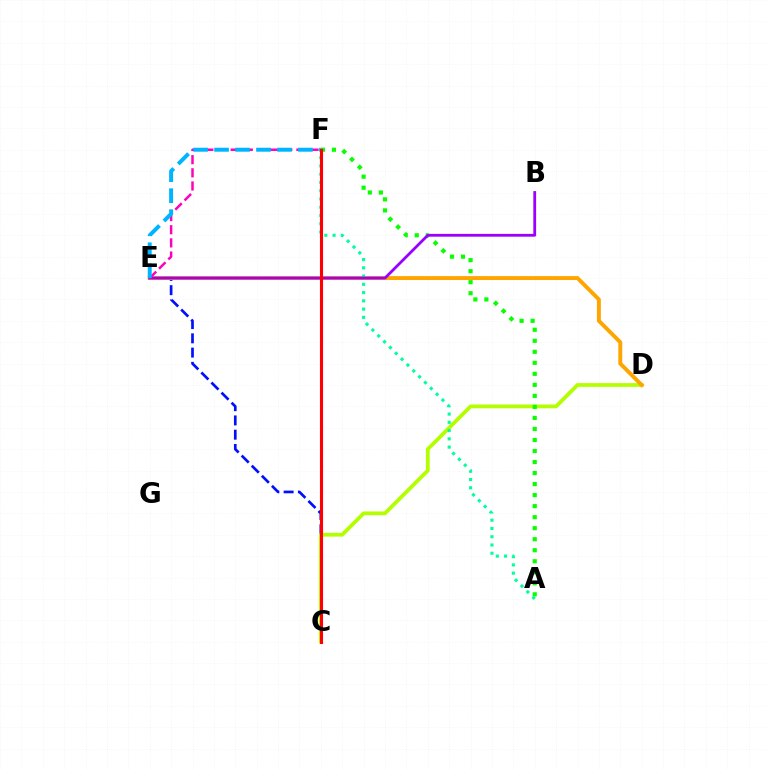{('C', 'E'): [{'color': '#0010ff', 'line_style': 'dashed', 'thickness': 1.94}], ('C', 'D'): [{'color': '#b3ff00', 'line_style': 'solid', 'thickness': 2.72}], ('A', 'F'): [{'color': '#08ff00', 'line_style': 'dotted', 'thickness': 3.0}, {'color': '#00ff9d', 'line_style': 'dotted', 'thickness': 2.24}], ('D', 'E'): [{'color': '#ffa500', 'line_style': 'solid', 'thickness': 2.82}], ('B', 'E'): [{'color': '#9b00ff', 'line_style': 'solid', 'thickness': 2.02}], ('E', 'F'): [{'color': '#ff00bd', 'line_style': 'dashed', 'thickness': 1.79}, {'color': '#00b5ff', 'line_style': 'dashed', 'thickness': 2.85}], ('C', 'F'): [{'color': '#ff0000', 'line_style': 'solid', 'thickness': 2.22}]}